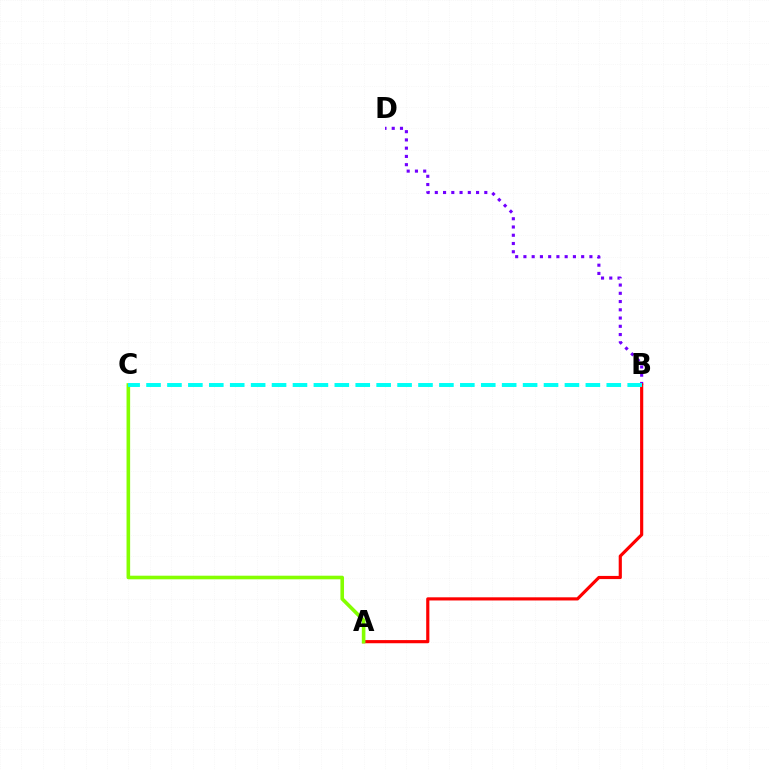{('B', 'D'): [{'color': '#7200ff', 'line_style': 'dotted', 'thickness': 2.24}], ('A', 'B'): [{'color': '#ff0000', 'line_style': 'solid', 'thickness': 2.28}], ('A', 'C'): [{'color': '#84ff00', 'line_style': 'solid', 'thickness': 2.59}], ('B', 'C'): [{'color': '#00fff6', 'line_style': 'dashed', 'thickness': 2.84}]}